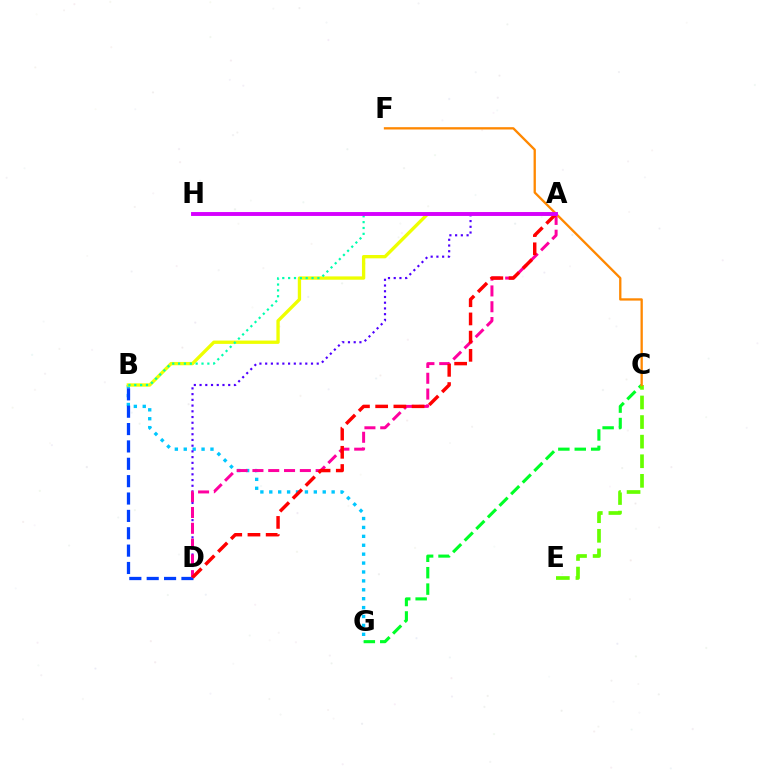{('B', 'G'): [{'color': '#00c7ff', 'line_style': 'dotted', 'thickness': 2.42}], ('A', 'D'): [{'color': '#4f00ff', 'line_style': 'dotted', 'thickness': 1.56}, {'color': '#ff00a0', 'line_style': 'dashed', 'thickness': 2.15}, {'color': '#ff0000', 'line_style': 'dashed', 'thickness': 2.47}], ('A', 'B'): [{'color': '#eeff00', 'line_style': 'solid', 'thickness': 2.4}, {'color': '#00ffaf', 'line_style': 'dotted', 'thickness': 1.59}], ('B', 'D'): [{'color': '#003fff', 'line_style': 'dashed', 'thickness': 2.36}], ('C', 'G'): [{'color': '#00ff27', 'line_style': 'dashed', 'thickness': 2.23}], ('C', 'E'): [{'color': '#66ff00', 'line_style': 'dashed', 'thickness': 2.66}], ('C', 'F'): [{'color': '#ff8800', 'line_style': 'solid', 'thickness': 1.66}], ('A', 'H'): [{'color': '#d600ff', 'line_style': 'solid', 'thickness': 2.81}]}